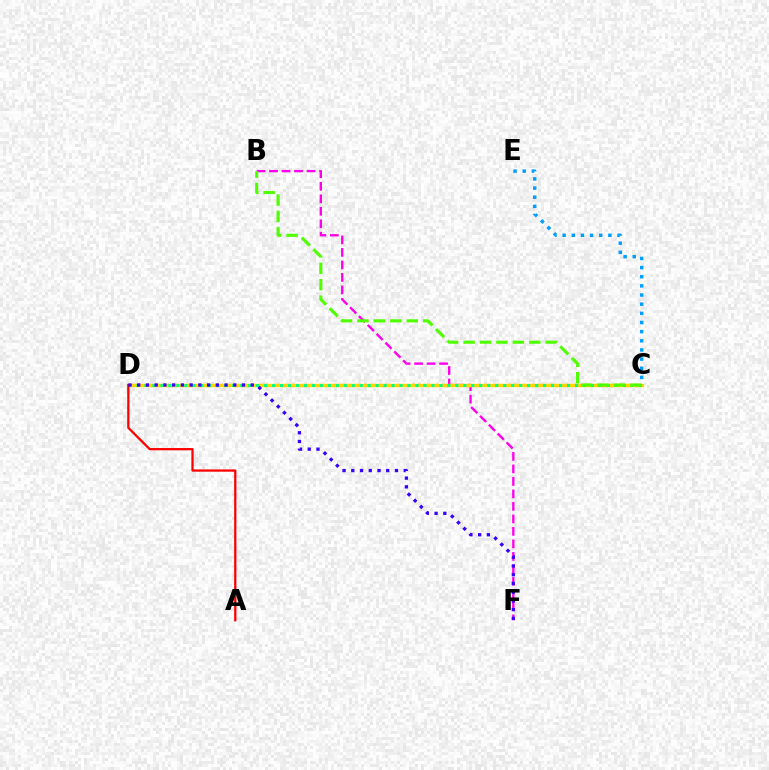{('B', 'F'): [{'color': '#ff00ed', 'line_style': 'dashed', 'thickness': 1.7}], ('C', 'D'): [{'color': '#ffd500', 'line_style': 'solid', 'thickness': 2.46}, {'color': '#00ff86', 'line_style': 'dotted', 'thickness': 2.17}], ('A', 'D'): [{'color': '#ff0000', 'line_style': 'solid', 'thickness': 1.63}], ('C', 'E'): [{'color': '#009eff', 'line_style': 'dotted', 'thickness': 2.49}], ('D', 'F'): [{'color': '#3700ff', 'line_style': 'dotted', 'thickness': 2.37}], ('B', 'C'): [{'color': '#4fff00', 'line_style': 'dashed', 'thickness': 2.23}]}